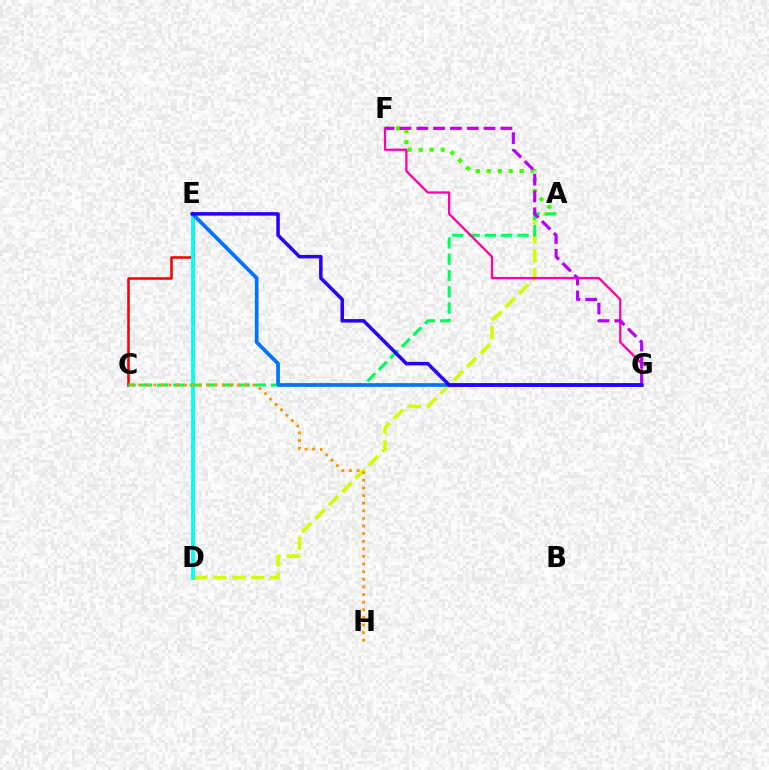{('C', 'E'): [{'color': '#ff0000', 'line_style': 'solid', 'thickness': 1.86}], ('A', 'D'): [{'color': '#d1ff00', 'line_style': 'dashed', 'thickness': 2.57}], ('D', 'E'): [{'color': '#00fff6', 'line_style': 'solid', 'thickness': 2.78}], ('A', 'C'): [{'color': '#00ff5c', 'line_style': 'dashed', 'thickness': 2.21}], ('C', 'H'): [{'color': '#ff9400', 'line_style': 'dotted', 'thickness': 2.07}], ('E', 'G'): [{'color': '#0074ff', 'line_style': 'solid', 'thickness': 2.66}, {'color': '#2500ff', 'line_style': 'solid', 'thickness': 2.52}], ('A', 'F'): [{'color': '#3dff00', 'line_style': 'dotted', 'thickness': 2.99}], ('F', 'G'): [{'color': '#ff00ac', 'line_style': 'solid', 'thickness': 1.64}, {'color': '#b900ff', 'line_style': 'dashed', 'thickness': 2.28}]}